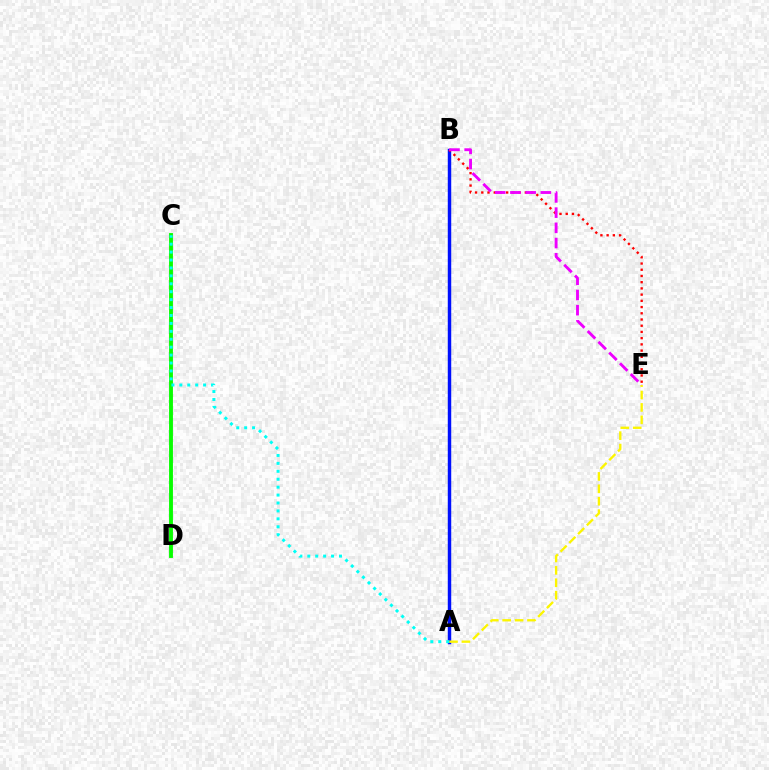{('A', 'B'): [{'color': '#0010ff', 'line_style': 'solid', 'thickness': 2.48}], ('B', 'E'): [{'color': '#ff0000', 'line_style': 'dotted', 'thickness': 1.69}, {'color': '#ee00ff', 'line_style': 'dashed', 'thickness': 2.07}], ('C', 'D'): [{'color': '#08ff00', 'line_style': 'solid', 'thickness': 2.78}], ('A', 'E'): [{'color': '#fcf500', 'line_style': 'dashed', 'thickness': 1.69}], ('A', 'C'): [{'color': '#00fff6', 'line_style': 'dotted', 'thickness': 2.15}]}